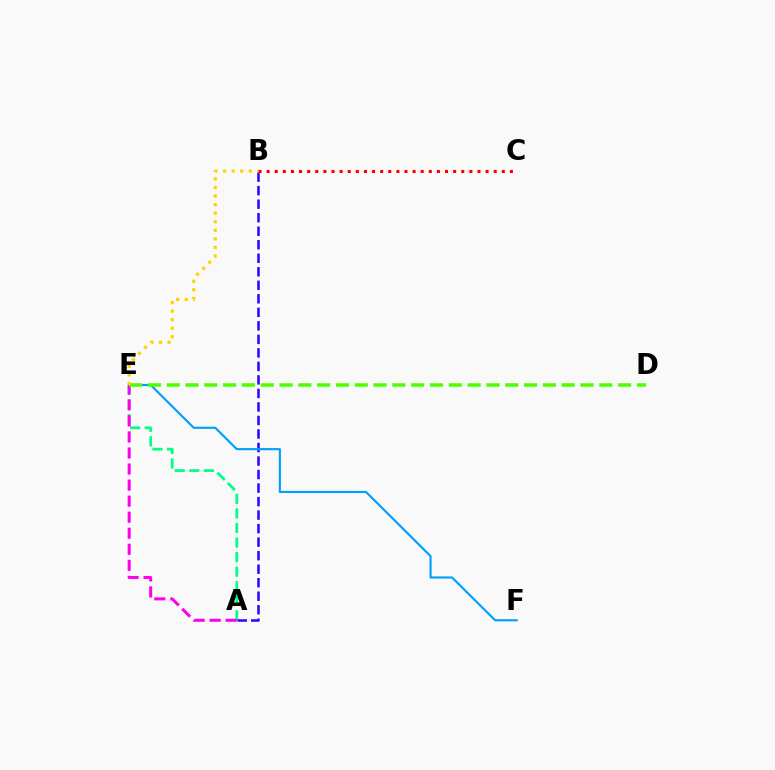{('A', 'E'): [{'color': '#00ff86', 'line_style': 'dashed', 'thickness': 1.98}, {'color': '#ff00ed', 'line_style': 'dashed', 'thickness': 2.18}], ('A', 'B'): [{'color': '#3700ff', 'line_style': 'dashed', 'thickness': 1.84}], ('E', 'F'): [{'color': '#009eff', 'line_style': 'solid', 'thickness': 1.54}], ('D', 'E'): [{'color': '#4fff00', 'line_style': 'dashed', 'thickness': 2.56}], ('B', 'E'): [{'color': '#ffd500', 'line_style': 'dotted', 'thickness': 2.33}], ('B', 'C'): [{'color': '#ff0000', 'line_style': 'dotted', 'thickness': 2.2}]}